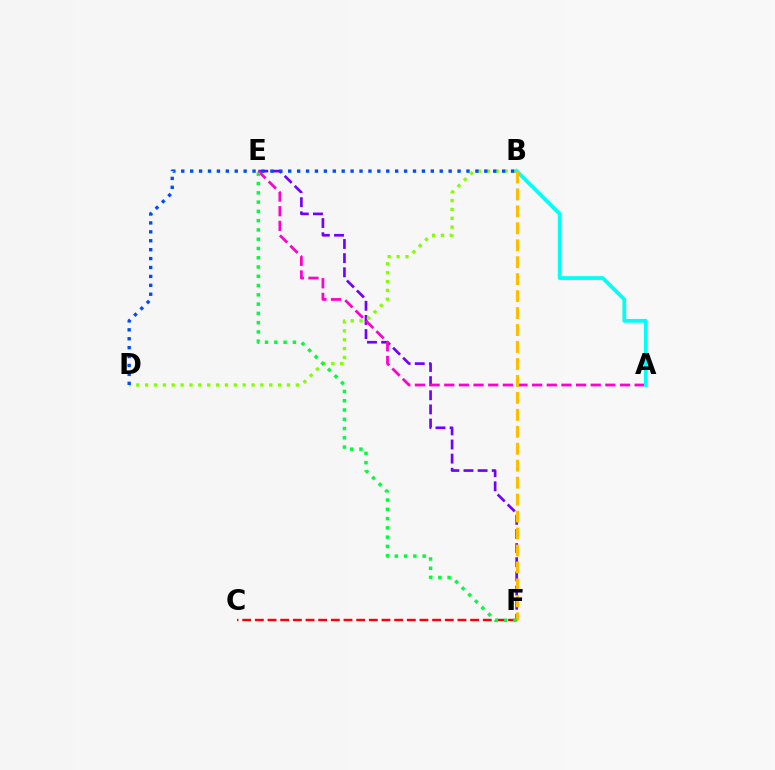{('E', 'F'): [{'color': '#7200ff', 'line_style': 'dashed', 'thickness': 1.92}, {'color': '#00ff39', 'line_style': 'dotted', 'thickness': 2.52}], ('C', 'F'): [{'color': '#ff0000', 'line_style': 'dashed', 'thickness': 1.72}], ('A', 'E'): [{'color': '#ff00cf', 'line_style': 'dashed', 'thickness': 1.99}], ('B', 'D'): [{'color': '#84ff00', 'line_style': 'dotted', 'thickness': 2.41}, {'color': '#004bff', 'line_style': 'dotted', 'thickness': 2.42}], ('A', 'B'): [{'color': '#00fff6', 'line_style': 'solid', 'thickness': 2.71}], ('B', 'F'): [{'color': '#ffbd00', 'line_style': 'dashed', 'thickness': 2.3}]}